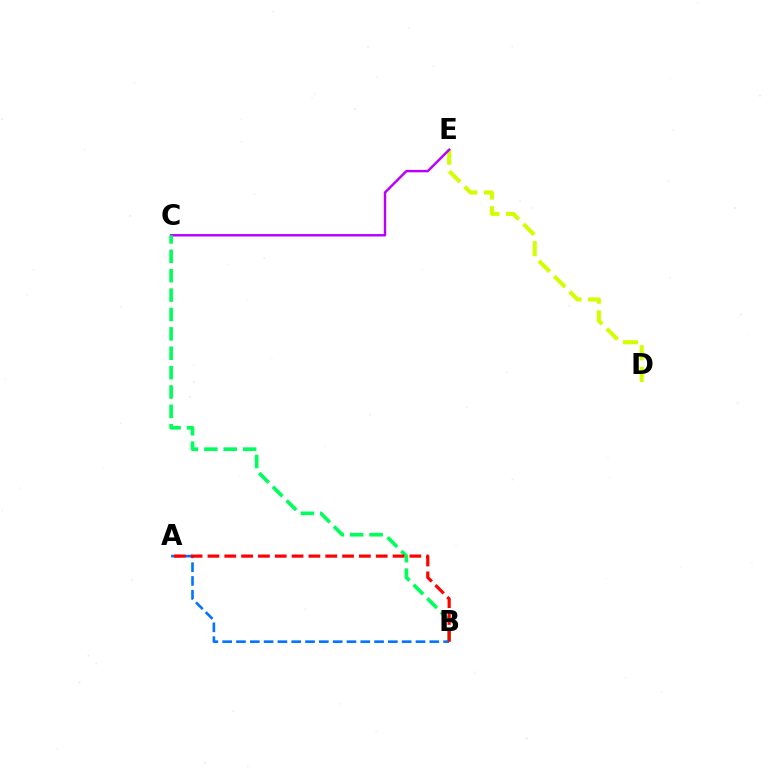{('D', 'E'): [{'color': '#d1ff00', 'line_style': 'dashed', 'thickness': 2.95}], ('C', 'E'): [{'color': '#b900ff', 'line_style': 'solid', 'thickness': 1.76}], ('B', 'C'): [{'color': '#00ff5c', 'line_style': 'dashed', 'thickness': 2.63}], ('A', 'B'): [{'color': '#0074ff', 'line_style': 'dashed', 'thickness': 1.88}, {'color': '#ff0000', 'line_style': 'dashed', 'thickness': 2.29}]}